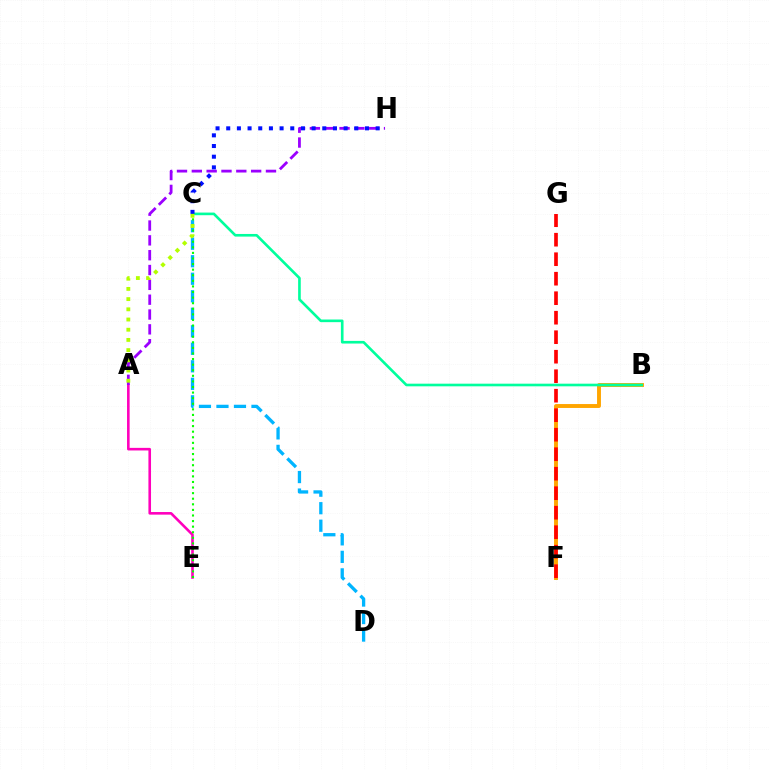{('C', 'D'): [{'color': '#00b5ff', 'line_style': 'dashed', 'thickness': 2.38}], ('B', 'F'): [{'color': '#ffa500', 'line_style': 'solid', 'thickness': 2.81}], ('A', 'E'): [{'color': '#ff00bd', 'line_style': 'solid', 'thickness': 1.87}], ('A', 'H'): [{'color': '#9b00ff', 'line_style': 'dashed', 'thickness': 2.01}], ('C', 'E'): [{'color': '#08ff00', 'line_style': 'dotted', 'thickness': 1.52}], ('B', 'C'): [{'color': '#00ff9d', 'line_style': 'solid', 'thickness': 1.9}], ('C', 'H'): [{'color': '#0010ff', 'line_style': 'dotted', 'thickness': 2.9}], ('A', 'C'): [{'color': '#b3ff00', 'line_style': 'dotted', 'thickness': 2.77}], ('F', 'G'): [{'color': '#ff0000', 'line_style': 'dashed', 'thickness': 2.65}]}